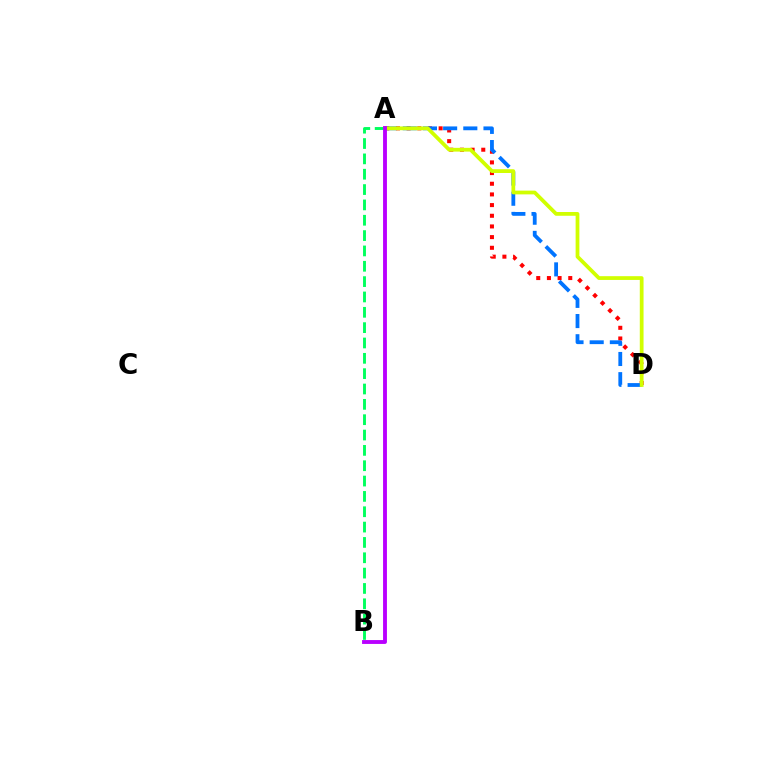{('A', 'D'): [{'color': '#ff0000', 'line_style': 'dotted', 'thickness': 2.9}, {'color': '#0074ff', 'line_style': 'dashed', 'thickness': 2.74}, {'color': '#d1ff00', 'line_style': 'solid', 'thickness': 2.71}], ('A', 'B'): [{'color': '#00ff5c', 'line_style': 'dashed', 'thickness': 2.08}, {'color': '#b900ff', 'line_style': 'solid', 'thickness': 2.79}]}